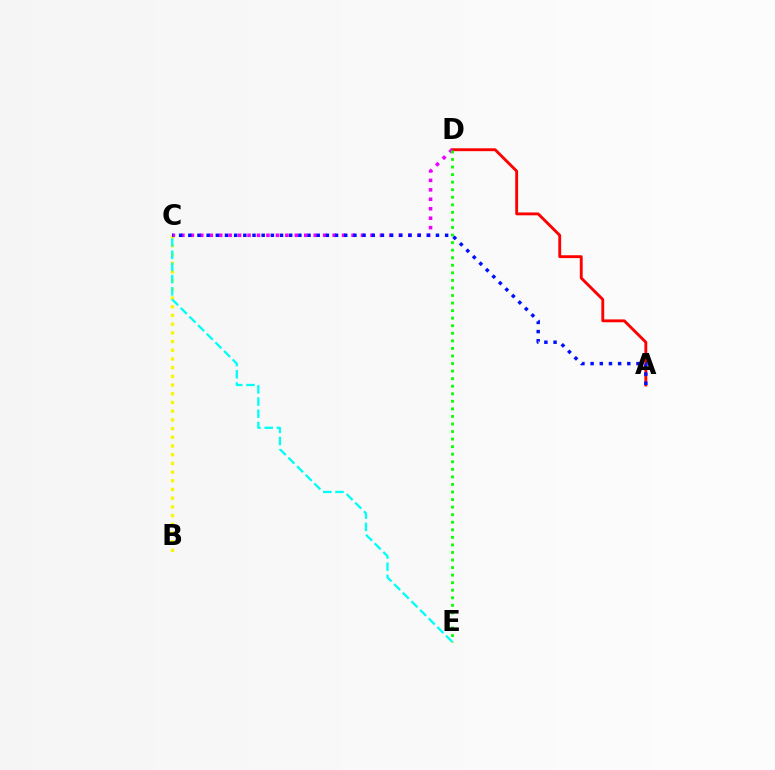{('A', 'D'): [{'color': '#ff0000', 'line_style': 'solid', 'thickness': 2.07}], ('B', 'C'): [{'color': '#fcf500', 'line_style': 'dotted', 'thickness': 2.36}], ('C', 'D'): [{'color': '#ee00ff', 'line_style': 'dotted', 'thickness': 2.57}], ('D', 'E'): [{'color': '#08ff00', 'line_style': 'dotted', 'thickness': 2.05}], ('C', 'E'): [{'color': '#00fff6', 'line_style': 'dashed', 'thickness': 1.66}], ('A', 'C'): [{'color': '#0010ff', 'line_style': 'dotted', 'thickness': 2.49}]}